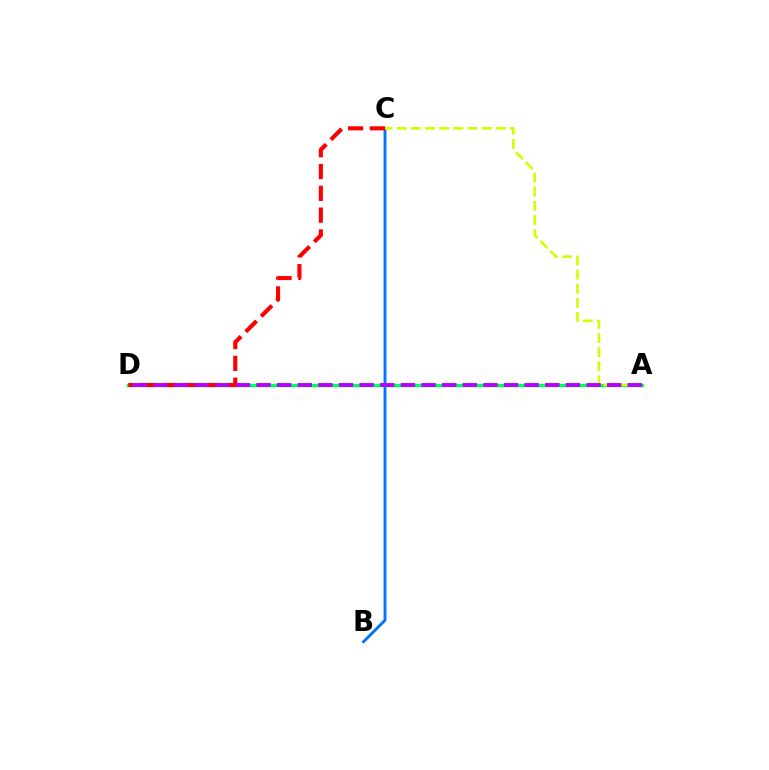{('B', 'C'): [{'color': '#0074ff', 'line_style': 'solid', 'thickness': 2.08}], ('A', 'D'): [{'color': '#00ff5c', 'line_style': 'solid', 'thickness': 2.47}, {'color': '#b900ff', 'line_style': 'dashed', 'thickness': 2.8}], ('A', 'C'): [{'color': '#d1ff00', 'line_style': 'dashed', 'thickness': 1.92}], ('C', 'D'): [{'color': '#ff0000', 'line_style': 'dashed', 'thickness': 2.96}]}